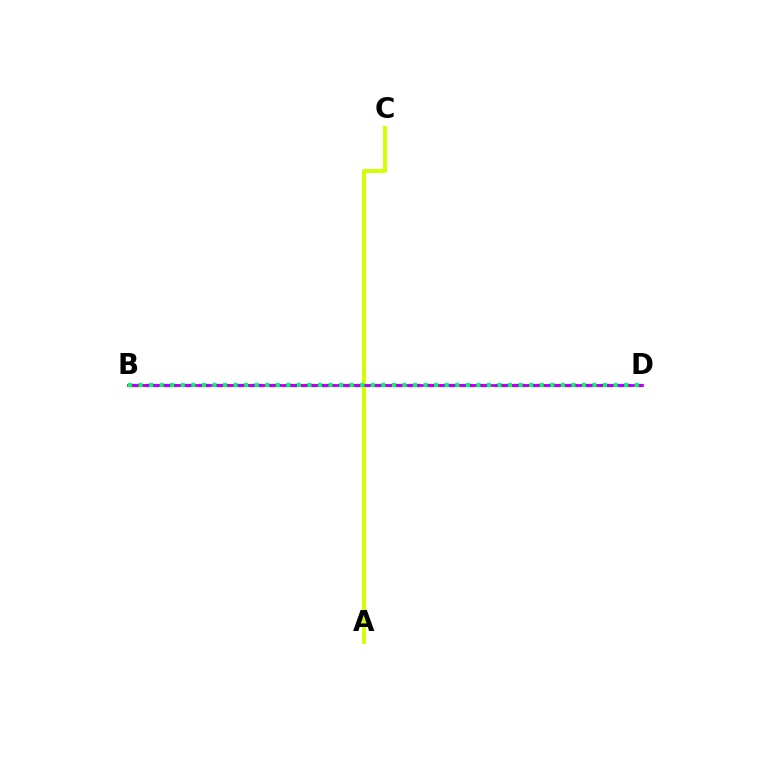{('B', 'D'): [{'color': '#0074ff', 'line_style': 'dashed', 'thickness': 2.37}, {'color': '#ff0000', 'line_style': 'dashed', 'thickness': 1.91}, {'color': '#b900ff', 'line_style': 'solid', 'thickness': 1.98}, {'color': '#00ff5c', 'line_style': 'dotted', 'thickness': 2.87}], ('A', 'C'): [{'color': '#d1ff00', 'line_style': 'solid', 'thickness': 2.82}]}